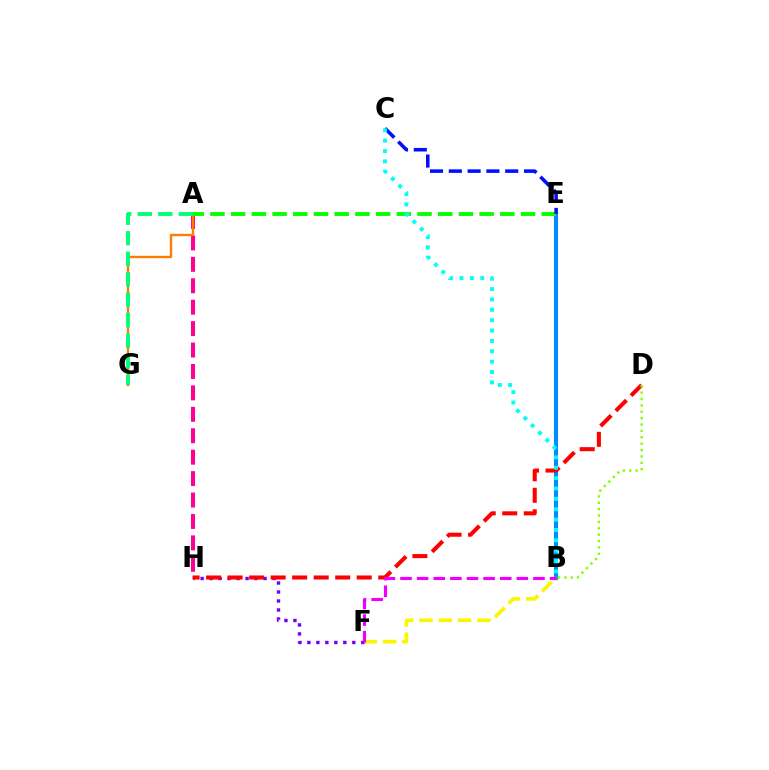{('B', 'E'): [{'color': '#008cff', 'line_style': 'solid', 'thickness': 2.94}], ('B', 'F'): [{'color': '#fcf500', 'line_style': 'dashed', 'thickness': 2.62}, {'color': '#ee00ff', 'line_style': 'dashed', 'thickness': 2.26}], ('A', 'H'): [{'color': '#ff0094', 'line_style': 'dashed', 'thickness': 2.91}], ('A', 'G'): [{'color': '#ff7c00', 'line_style': 'solid', 'thickness': 1.71}, {'color': '#00ff74', 'line_style': 'dashed', 'thickness': 2.79}], ('F', 'H'): [{'color': '#7200ff', 'line_style': 'dotted', 'thickness': 2.44}], ('A', 'E'): [{'color': '#08ff00', 'line_style': 'dashed', 'thickness': 2.81}], ('D', 'H'): [{'color': '#ff0000', 'line_style': 'dashed', 'thickness': 2.92}], ('B', 'D'): [{'color': '#84ff00', 'line_style': 'dotted', 'thickness': 1.73}], ('C', 'E'): [{'color': '#0010ff', 'line_style': 'dashed', 'thickness': 2.55}], ('B', 'C'): [{'color': '#00fff6', 'line_style': 'dotted', 'thickness': 2.82}]}